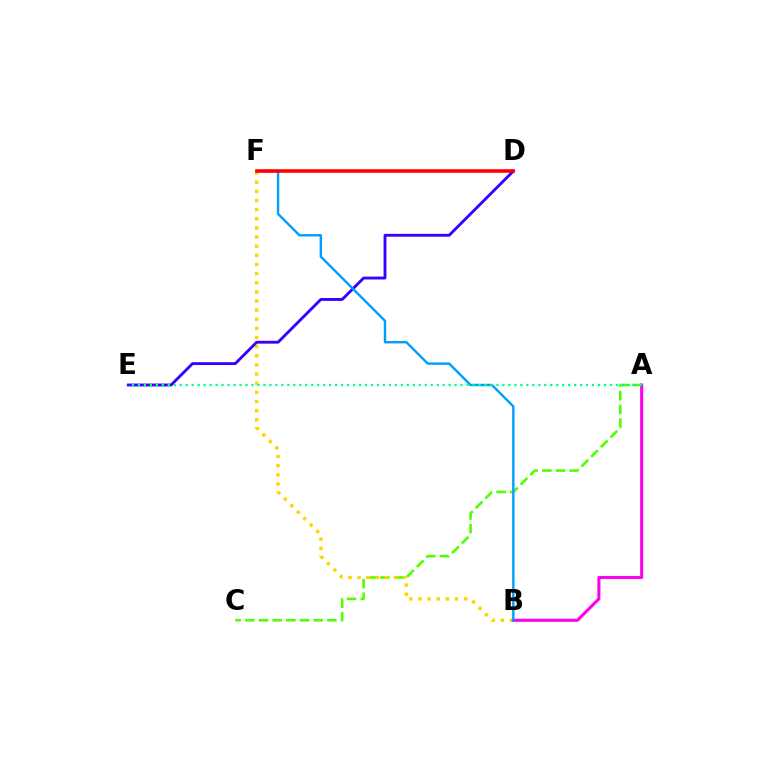{('A', 'C'): [{'color': '#4fff00', 'line_style': 'dashed', 'thickness': 1.86}], ('B', 'F'): [{'color': '#ffd500', 'line_style': 'dotted', 'thickness': 2.48}, {'color': '#009eff', 'line_style': 'solid', 'thickness': 1.74}], ('D', 'E'): [{'color': '#3700ff', 'line_style': 'solid', 'thickness': 2.06}], ('A', 'B'): [{'color': '#ff00ed', 'line_style': 'solid', 'thickness': 2.21}], ('D', 'F'): [{'color': '#ff0000', 'line_style': 'solid', 'thickness': 2.57}], ('A', 'E'): [{'color': '#00ff86', 'line_style': 'dotted', 'thickness': 1.62}]}